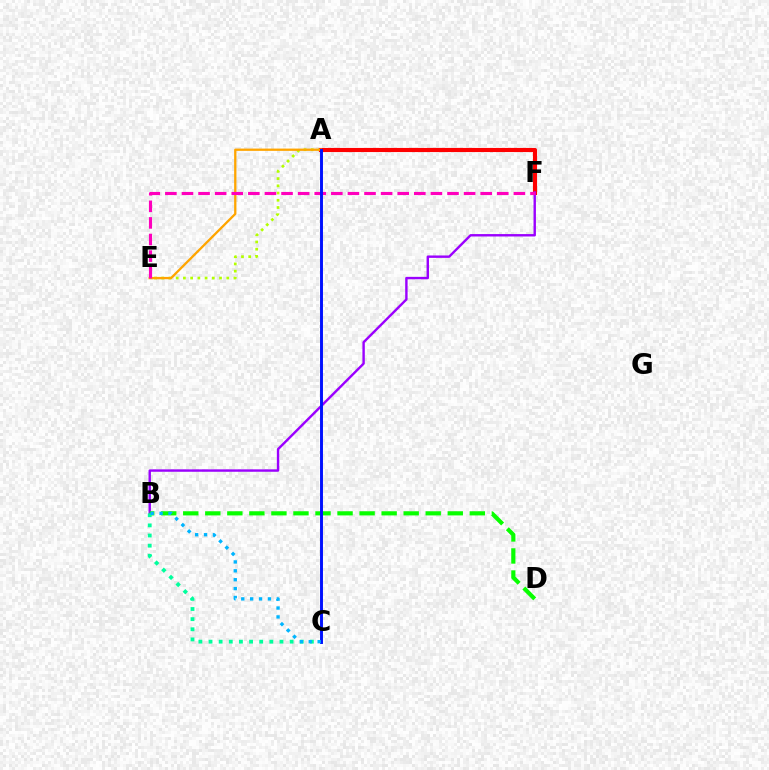{('A', 'E'): [{'color': '#b3ff00', 'line_style': 'dotted', 'thickness': 1.96}, {'color': '#ffa500', 'line_style': 'solid', 'thickness': 1.65}], ('A', 'F'): [{'color': '#ff0000', 'line_style': 'solid', 'thickness': 2.97}], ('B', 'F'): [{'color': '#9b00ff', 'line_style': 'solid', 'thickness': 1.73}], ('E', 'F'): [{'color': '#ff00bd', 'line_style': 'dashed', 'thickness': 2.25}], ('B', 'D'): [{'color': '#08ff00', 'line_style': 'dashed', 'thickness': 2.99}], ('B', 'C'): [{'color': '#00ff9d', 'line_style': 'dotted', 'thickness': 2.75}, {'color': '#00b5ff', 'line_style': 'dotted', 'thickness': 2.41}], ('A', 'C'): [{'color': '#0010ff', 'line_style': 'solid', 'thickness': 2.11}]}